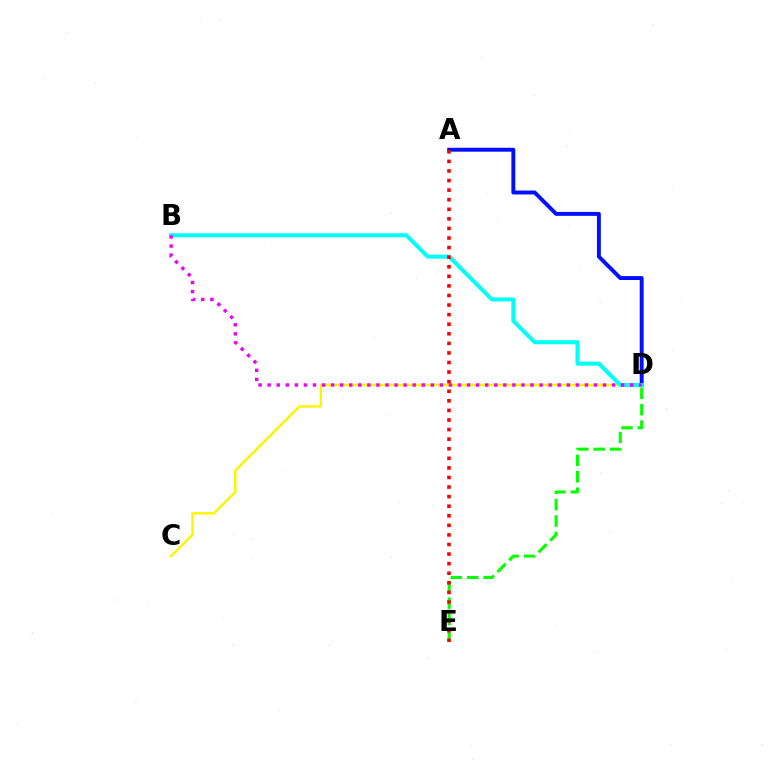{('C', 'D'): [{'color': '#fcf500', 'line_style': 'solid', 'thickness': 1.76}], ('A', 'D'): [{'color': '#0010ff', 'line_style': 'solid', 'thickness': 2.82}], ('D', 'E'): [{'color': '#08ff00', 'line_style': 'dashed', 'thickness': 2.23}], ('B', 'D'): [{'color': '#00fff6', 'line_style': 'solid', 'thickness': 2.89}, {'color': '#ee00ff', 'line_style': 'dotted', 'thickness': 2.46}], ('A', 'E'): [{'color': '#ff0000', 'line_style': 'dotted', 'thickness': 2.6}]}